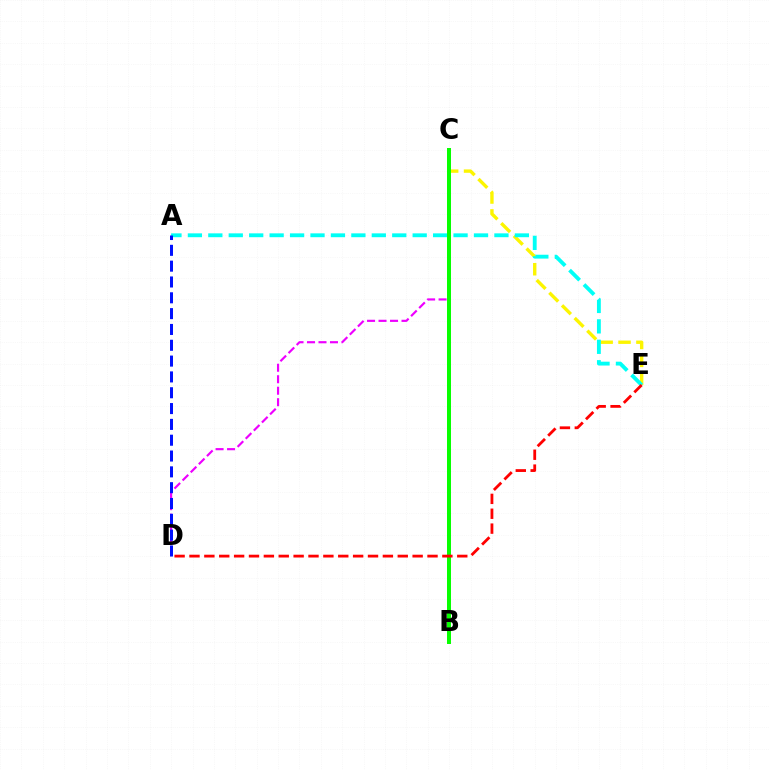{('C', 'E'): [{'color': '#fcf500', 'line_style': 'dashed', 'thickness': 2.43}], ('A', 'E'): [{'color': '#00fff6', 'line_style': 'dashed', 'thickness': 2.78}], ('C', 'D'): [{'color': '#ee00ff', 'line_style': 'dashed', 'thickness': 1.56}], ('B', 'C'): [{'color': '#08ff00', 'line_style': 'solid', 'thickness': 2.87}], ('A', 'D'): [{'color': '#0010ff', 'line_style': 'dashed', 'thickness': 2.15}], ('D', 'E'): [{'color': '#ff0000', 'line_style': 'dashed', 'thickness': 2.02}]}